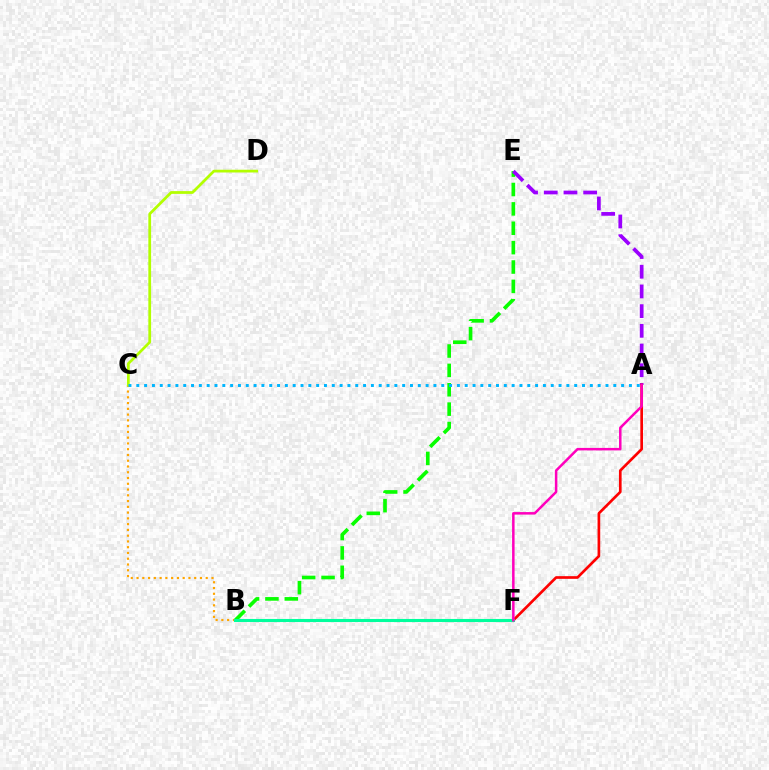{('B', 'C'): [{'color': '#ffa500', 'line_style': 'dotted', 'thickness': 1.57}], ('B', 'E'): [{'color': '#08ff00', 'line_style': 'dashed', 'thickness': 2.63}], ('C', 'D'): [{'color': '#b3ff00', 'line_style': 'solid', 'thickness': 1.99}], ('A', 'E'): [{'color': '#9b00ff', 'line_style': 'dashed', 'thickness': 2.68}], ('A', 'F'): [{'color': '#ff0000', 'line_style': 'solid', 'thickness': 1.93}, {'color': '#ff00bd', 'line_style': 'solid', 'thickness': 1.8}], ('B', 'F'): [{'color': '#0010ff', 'line_style': 'dotted', 'thickness': 2.02}, {'color': '#00ff9d', 'line_style': 'solid', 'thickness': 2.22}], ('A', 'C'): [{'color': '#00b5ff', 'line_style': 'dotted', 'thickness': 2.12}]}